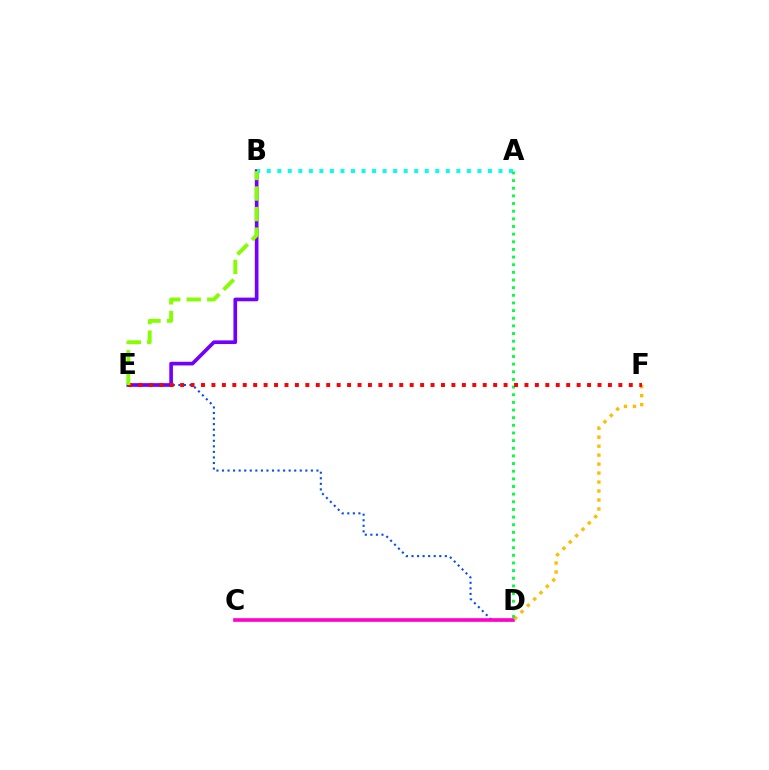{('D', 'E'): [{'color': '#004bff', 'line_style': 'dotted', 'thickness': 1.51}], ('C', 'D'): [{'color': '#ff00cf', 'line_style': 'solid', 'thickness': 2.63}], ('B', 'E'): [{'color': '#7200ff', 'line_style': 'solid', 'thickness': 2.64}, {'color': '#84ff00', 'line_style': 'dashed', 'thickness': 2.79}], ('D', 'F'): [{'color': '#ffbd00', 'line_style': 'dotted', 'thickness': 2.44}], ('A', 'B'): [{'color': '#00fff6', 'line_style': 'dotted', 'thickness': 2.86}], ('A', 'D'): [{'color': '#00ff39', 'line_style': 'dotted', 'thickness': 2.08}], ('E', 'F'): [{'color': '#ff0000', 'line_style': 'dotted', 'thickness': 2.83}]}